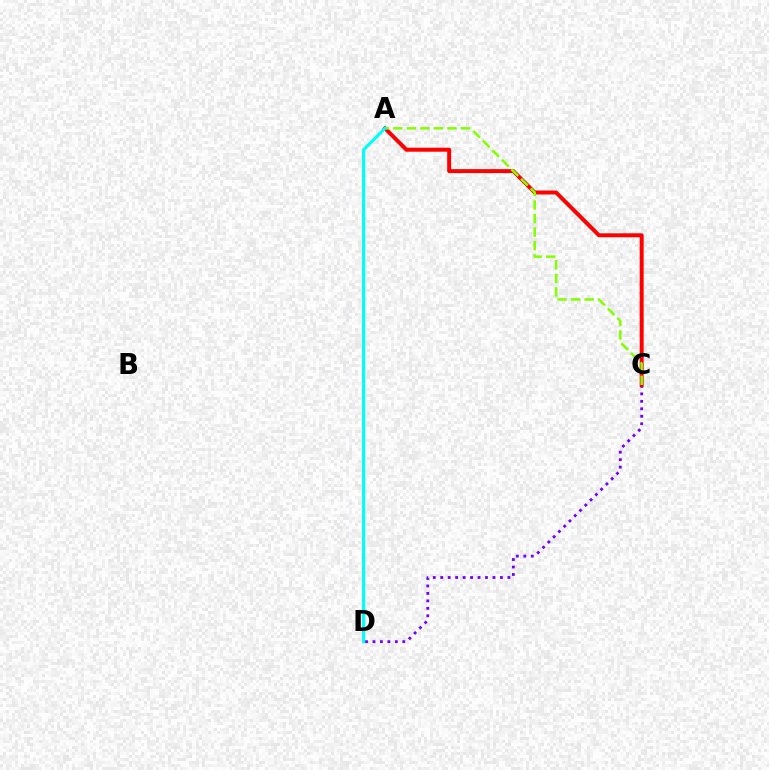{('C', 'D'): [{'color': '#7200ff', 'line_style': 'dotted', 'thickness': 2.03}], ('A', 'C'): [{'color': '#ff0000', 'line_style': 'solid', 'thickness': 2.86}, {'color': '#84ff00', 'line_style': 'dashed', 'thickness': 1.84}], ('A', 'D'): [{'color': '#00fff6', 'line_style': 'solid', 'thickness': 2.28}]}